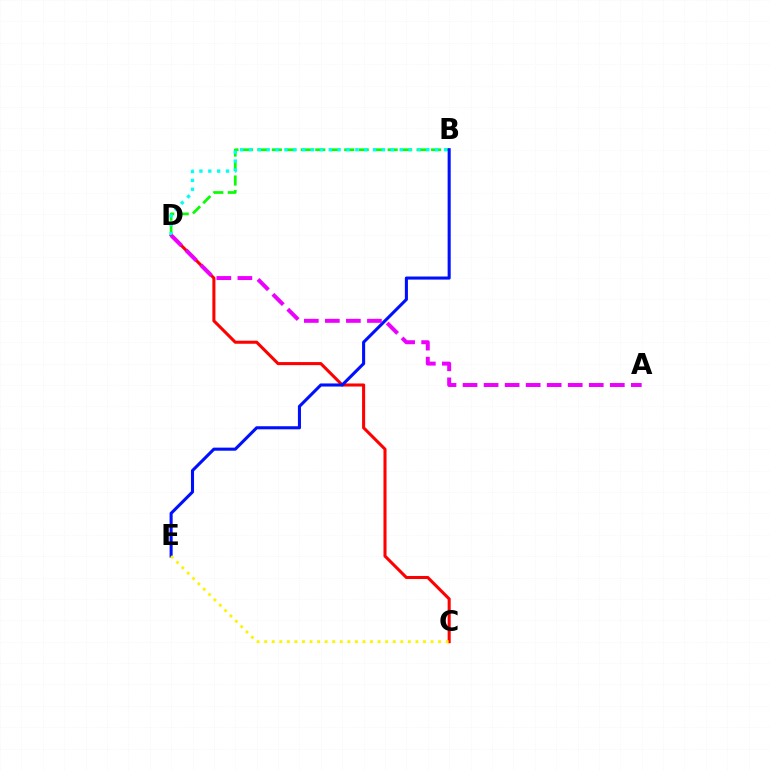{('C', 'D'): [{'color': '#ff0000', 'line_style': 'solid', 'thickness': 2.2}], ('B', 'D'): [{'color': '#08ff00', 'line_style': 'dashed', 'thickness': 1.97}, {'color': '#00fff6', 'line_style': 'dotted', 'thickness': 2.41}], ('B', 'E'): [{'color': '#0010ff', 'line_style': 'solid', 'thickness': 2.22}], ('C', 'E'): [{'color': '#fcf500', 'line_style': 'dotted', 'thickness': 2.05}], ('A', 'D'): [{'color': '#ee00ff', 'line_style': 'dashed', 'thickness': 2.86}]}